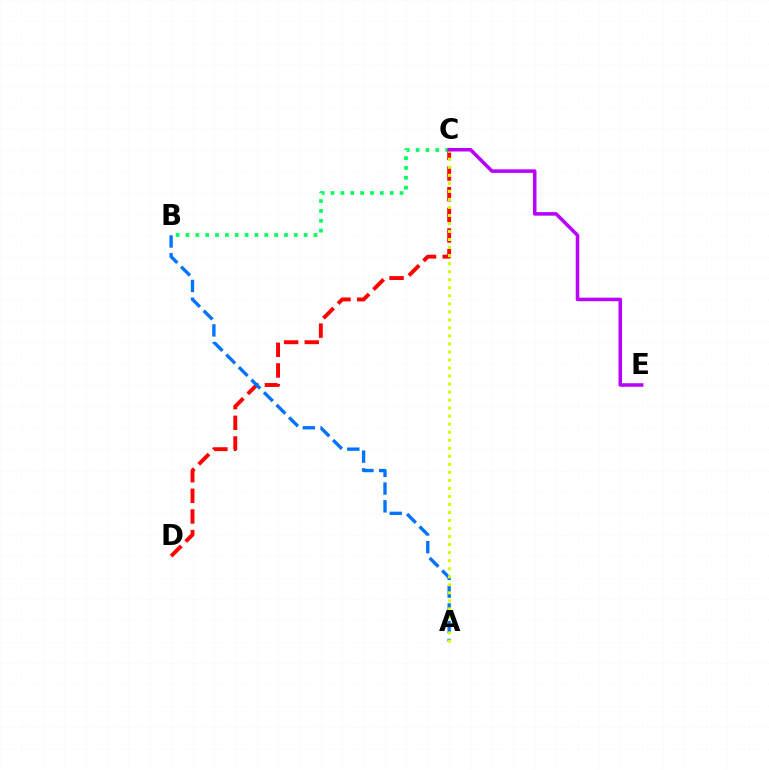{('C', 'D'): [{'color': '#ff0000', 'line_style': 'dashed', 'thickness': 2.81}], ('B', 'C'): [{'color': '#00ff5c', 'line_style': 'dotted', 'thickness': 2.68}], ('A', 'B'): [{'color': '#0074ff', 'line_style': 'dashed', 'thickness': 2.41}], ('A', 'C'): [{'color': '#d1ff00', 'line_style': 'dotted', 'thickness': 2.18}], ('C', 'E'): [{'color': '#b900ff', 'line_style': 'solid', 'thickness': 2.55}]}